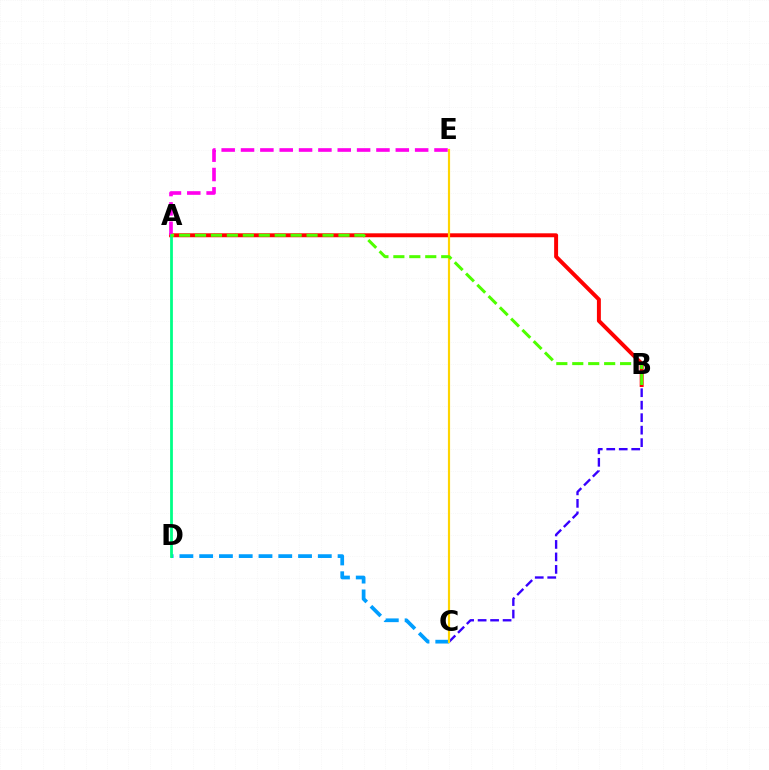{('A', 'B'): [{'color': '#ff0000', 'line_style': 'solid', 'thickness': 2.84}, {'color': '#4fff00', 'line_style': 'dashed', 'thickness': 2.17}], ('C', 'D'): [{'color': '#009eff', 'line_style': 'dashed', 'thickness': 2.69}], ('A', 'E'): [{'color': '#ff00ed', 'line_style': 'dashed', 'thickness': 2.63}], ('B', 'C'): [{'color': '#3700ff', 'line_style': 'dashed', 'thickness': 1.7}], ('C', 'E'): [{'color': '#ffd500', 'line_style': 'solid', 'thickness': 1.57}], ('A', 'D'): [{'color': '#00ff86', 'line_style': 'solid', 'thickness': 2.0}]}